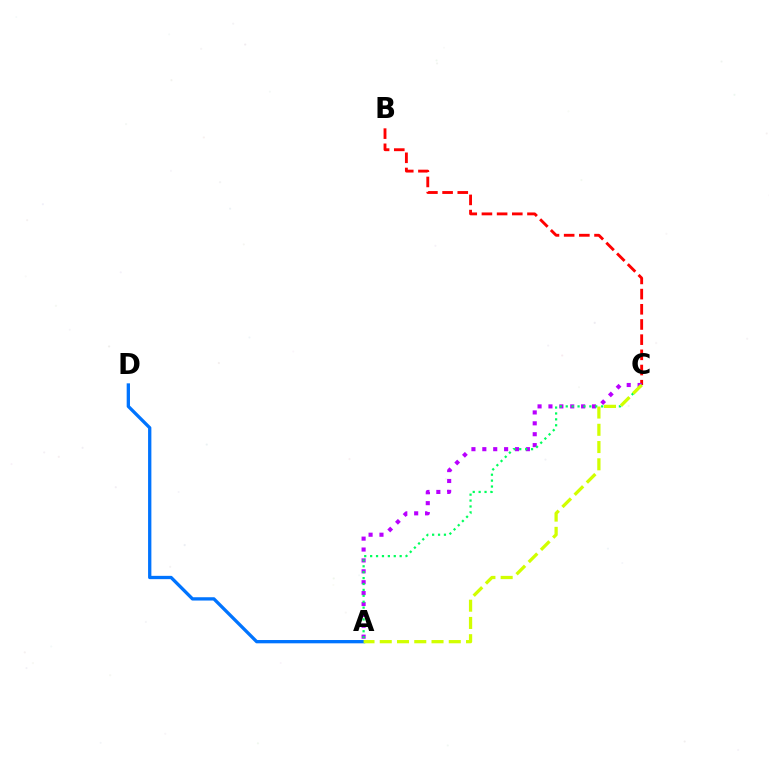{('A', 'D'): [{'color': '#0074ff', 'line_style': 'solid', 'thickness': 2.38}], ('B', 'C'): [{'color': '#ff0000', 'line_style': 'dashed', 'thickness': 2.06}], ('A', 'C'): [{'color': '#b900ff', 'line_style': 'dotted', 'thickness': 2.96}, {'color': '#00ff5c', 'line_style': 'dotted', 'thickness': 1.6}, {'color': '#d1ff00', 'line_style': 'dashed', 'thickness': 2.34}]}